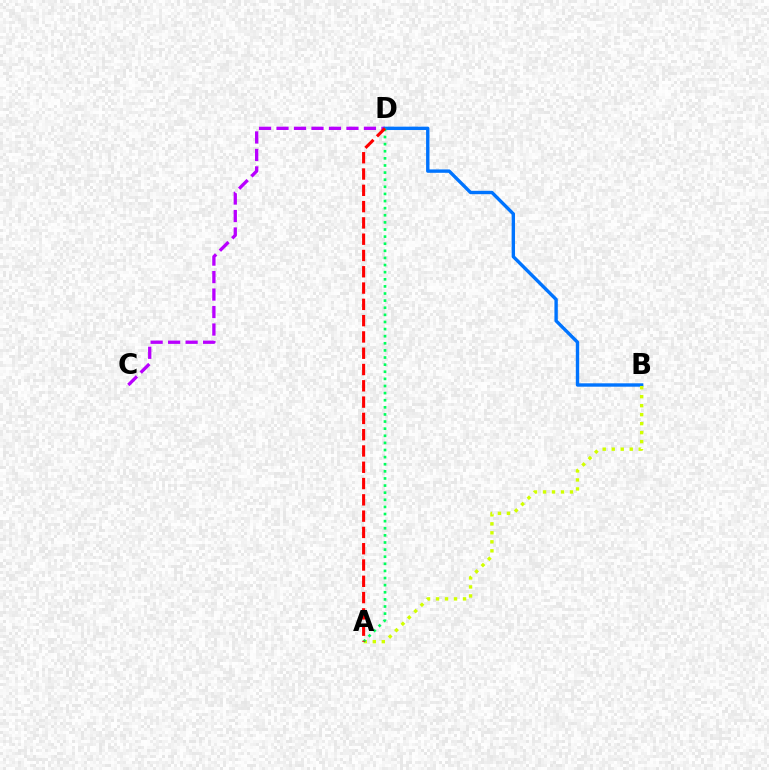{('C', 'D'): [{'color': '#b900ff', 'line_style': 'dashed', 'thickness': 2.38}], ('B', 'D'): [{'color': '#0074ff', 'line_style': 'solid', 'thickness': 2.43}], ('A', 'B'): [{'color': '#d1ff00', 'line_style': 'dotted', 'thickness': 2.44}], ('A', 'D'): [{'color': '#00ff5c', 'line_style': 'dotted', 'thickness': 1.93}, {'color': '#ff0000', 'line_style': 'dashed', 'thickness': 2.21}]}